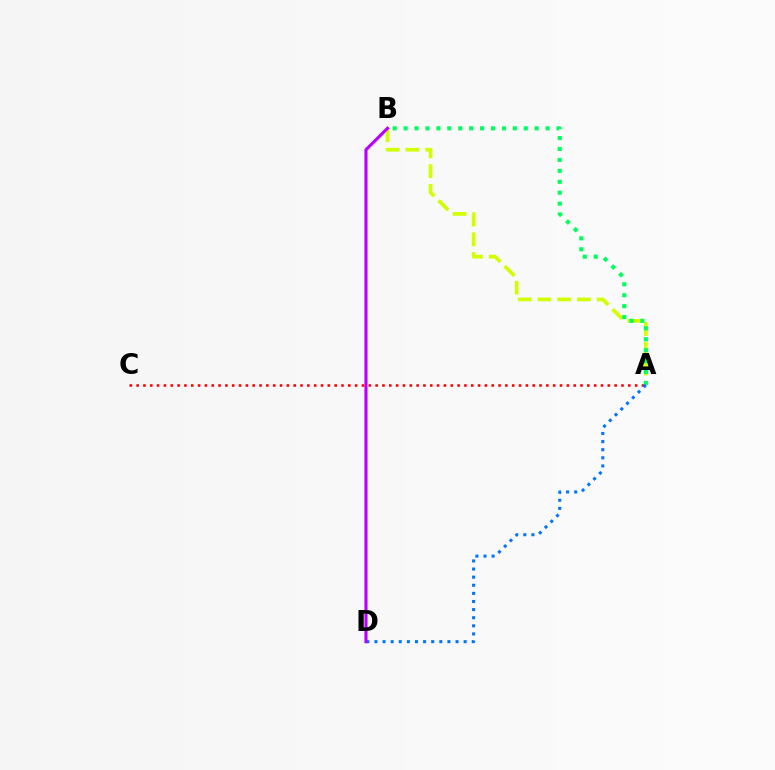{('A', 'C'): [{'color': '#ff0000', 'line_style': 'dotted', 'thickness': 1.86}], ('A', 'B'): [{'color': '#d1ff00', 'line_style': 'dashed', 'thickness': 2.68}, {'color': '#00ff5c', 'line_style': 'dotted', 'thickness': 2.97}], ('A', 'D'): [{'color': '#0074ff', 'line_style': 'dotted', 'thickness': 2.2}], ('B', 'D'): [{'color': '#b900ff', 'line_style': 'solid', 'thickness': 2.24}]}